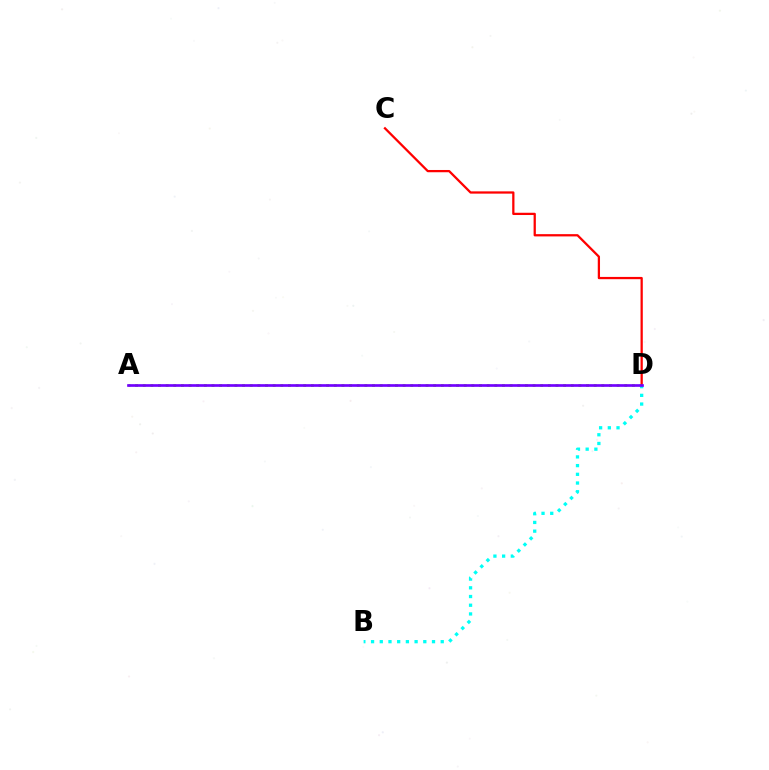{('A', 'D'): [{'color': '#84ff00', 'line_style': 'dotted', 'thickness': 2.08}, {'color': '#7200ff', 'line_style': 'solid', 'thickness': 1.93}], ('C', 'D'): [{'color': '#ff0000', 'line_style': 'solid', 'thickness': 1.63}], ('B', 'D'): [{'color': '#00fff6', 'line_style': 'dotted', 'thickness': 2.37}]}